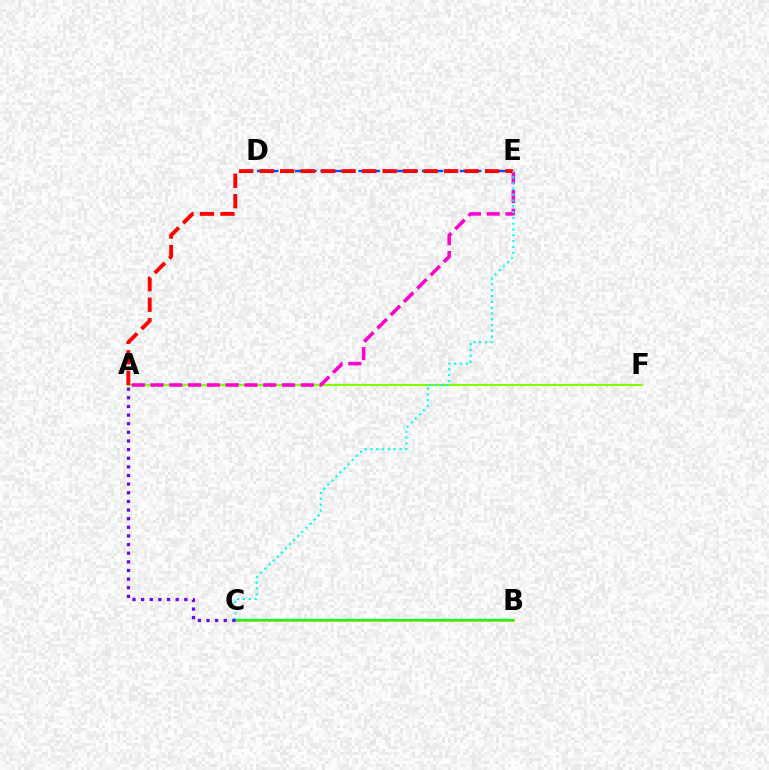{('D', 'E'): [{'color': '#004bff', 'line_style': 'dashed', 'thickness': 1.72}], ('B', 'C'): [{'color': '#ffbd00', 'line_style': 'solid', 'thickness': 2.11}, {'color': '#00ff39', 'line_style': 'solid', 'thickness': 1.62}], ('A', 'F'): [{'color': '#84ff00', 'line_style': 'solid', 'thickness': 1.52}], ('A', 'E'): [{'color': '#ff00cf', 'line_style': 'dashed', 'thickness': 2.55}, {'color': '#ff0000', 'line_style': 'dashed', 'thickness': 2.78}], ('C', 'E'): [{'color': '#00fff6', 'line_style': 'dotted', 'thickness': 1.58}], ('A', 'C'): [{'color': '#7200ff', 'line_style': 'dotted', 'thickness': 2.35}]}